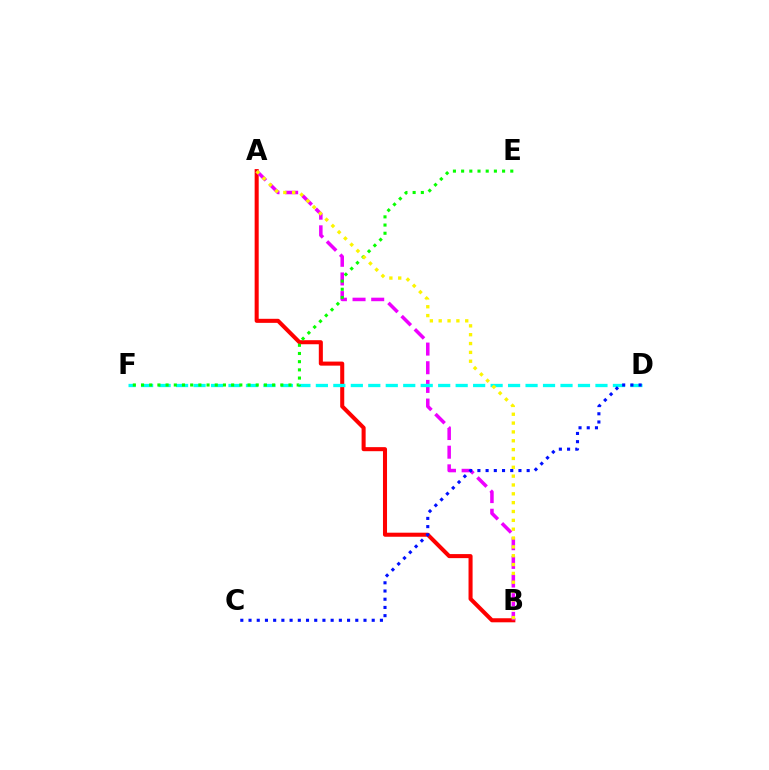{('A', 'B'): [{'color': '#ff0000', 'line_style': 'solid', 'thickness': 2.92}, {'color': '#ee00ff', 'line_style': 'dashed', 'thickness': 2.54}, {'color': '#fcf500', 'line_style': 'dotted', 'thickness': 2.4}], ('D', 'F'): [{'color': '#00fff6', 'line_style': 'dashed', 'thickness': 2.37}], ('E', 'F'): [{'color': '#08ff00', 'line_style': 'dotted', 'thickness': 2.23}], ('C', 'D'): [{'color': '#0010ff', 'line_style': 'dotted', 'thickness': 2.23}]}